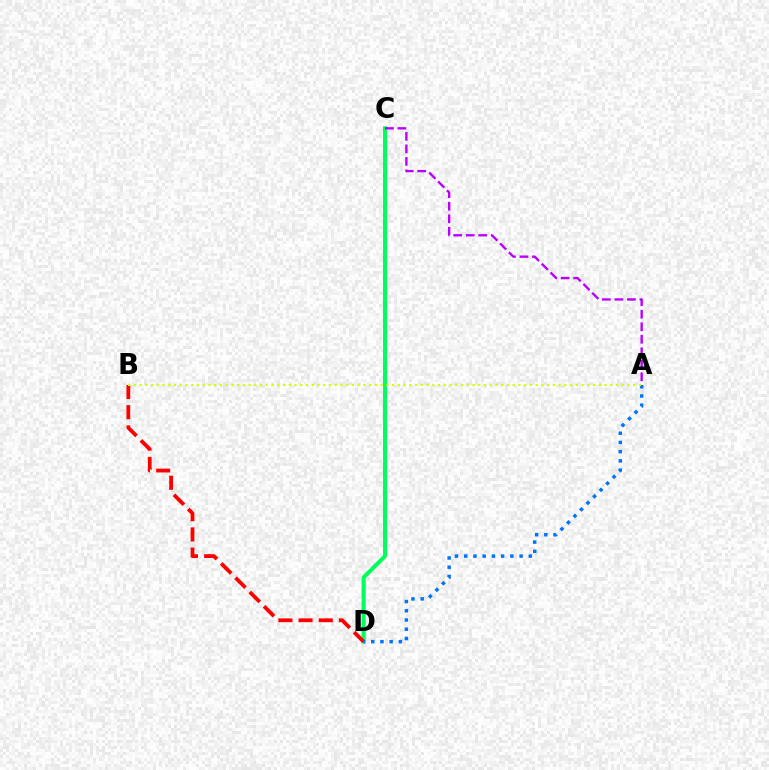{('C', 'D'): [{'color': '#00ff5c', 'line_style': 'solid', 'thickness': 2.9}], ('B', 'D'): [{'color': '#ff0000', 'line_style': 'dashed', 'thickness': 2.74}], ('A', 'D'): [{'color': '#0074ff', 'line_style': 'dotted', 'thickness': 2.51}], ('A', 'B'): [{'color': '#d1ff00', 'line_style': 'dotted', 'thickness': 1.56}], ('A', 'C'): [{'color': '#b900ff', 'line_style': 'dashed', 'thickness': 1.7}]}